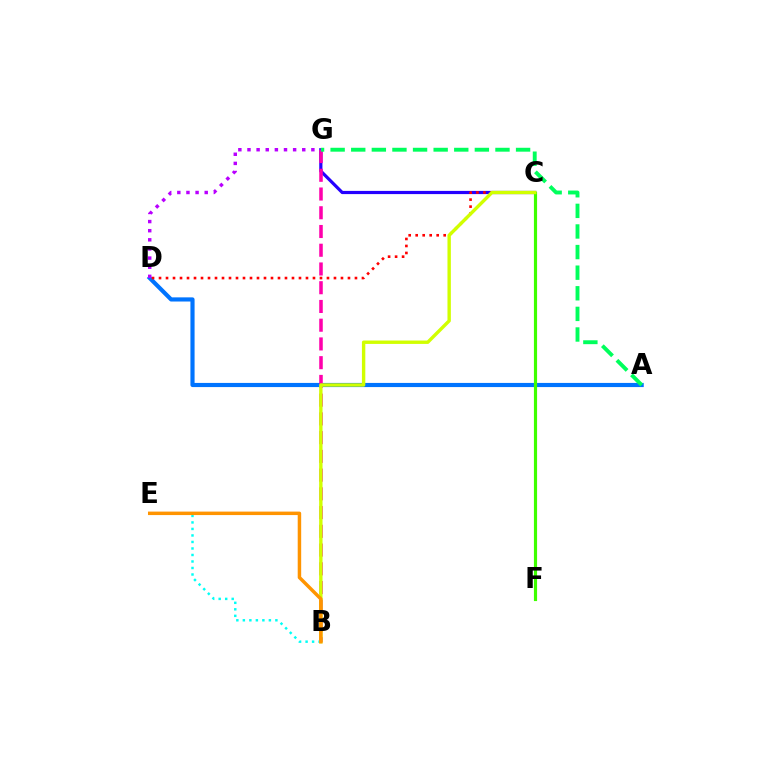{('A', 'D'): [{'color': '#0074ff', 'line_style': 'solid', 'thickness': 2.99}], ('C', 'G'): [{'color': '#2500ff', 'line_style': 'solid', 'thickness': 2.3}], ('C', 'D'): [{'color': '#ff0000', 'line_style': 'dotted', 'thickness': 1.9}], ('B', 'G'): [{'color': '#ff00ac', 'line_style': 'dashed', 'thickness': 2.55}], ('C', 'F'): [{'color': '#3dff00', 'line_style': 'solid', 'thickness': 2.28}], ('B', 'C'): [{'color': '#d1ff00', 'line_style': 'solid', 'thickness': 2.44}], ('A', 'G'): [{'color': '#00ff5c', 'line_style': 'dashed', 'thickness': 2.8}], ('D', 'G'): [{'color': '#b900ff', 'line_style': 'dotted', 'thickness': 2.48}], ('B', 'E'): [{'color': '#00fff6', 'line_style': 'dotted', 'thickness': 1.77}, {'color': '#ff9400', 'line_style': 'solid', 'thickness': 2.5}]}